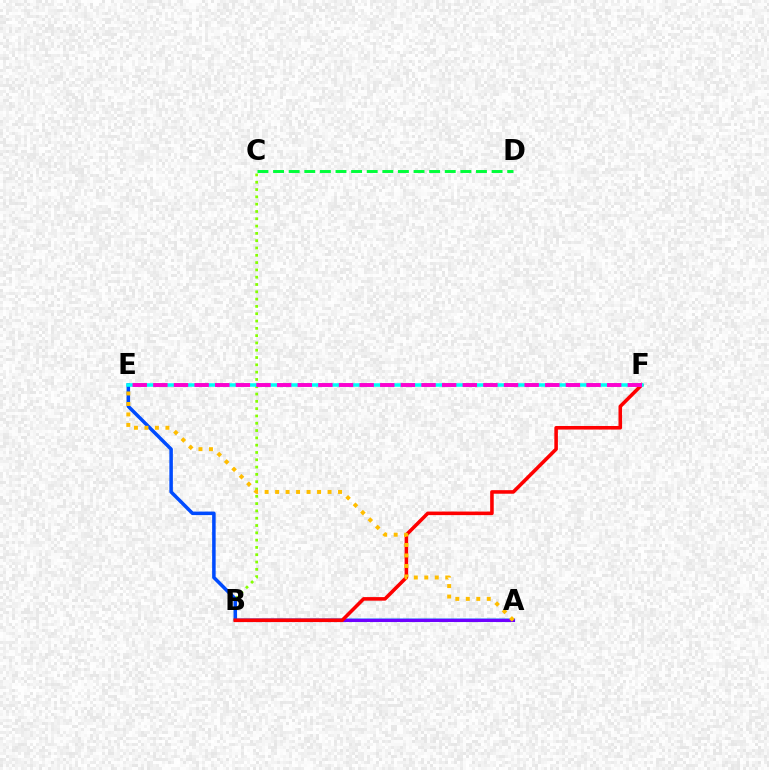{('C', 'D'): [{'color': '#00ff39', 'line_style': 'dashed', 'thickness': 2.12}], ('B', 'C'): [{'color': '#84ff00', 'line_style': 'dotted', 'thickness': 1.98}], ('A', 'E'): [{'color': '#004bff', 'line_style': 'solid', 'thickness': 2.53}, {'color': '#ffbd00', 'line_style': 'dotted', 'thickness': 2.85}], ('A', 'B'): [{'color': '#7200ff', 'line_style': 'solid', 'thickness': 2.12}], ('B', 'F'): [{'color': '#ff0000', 'line_style': 'solid', 'thickness': 2.57}], ('E', 'F'): [{'color': '#00fff6', 'line_style': 'solid', 'thickness': 2.55}, {'color': '#ff00cf', 'line_style': 'dashed', 'thickness': 2.8}]}